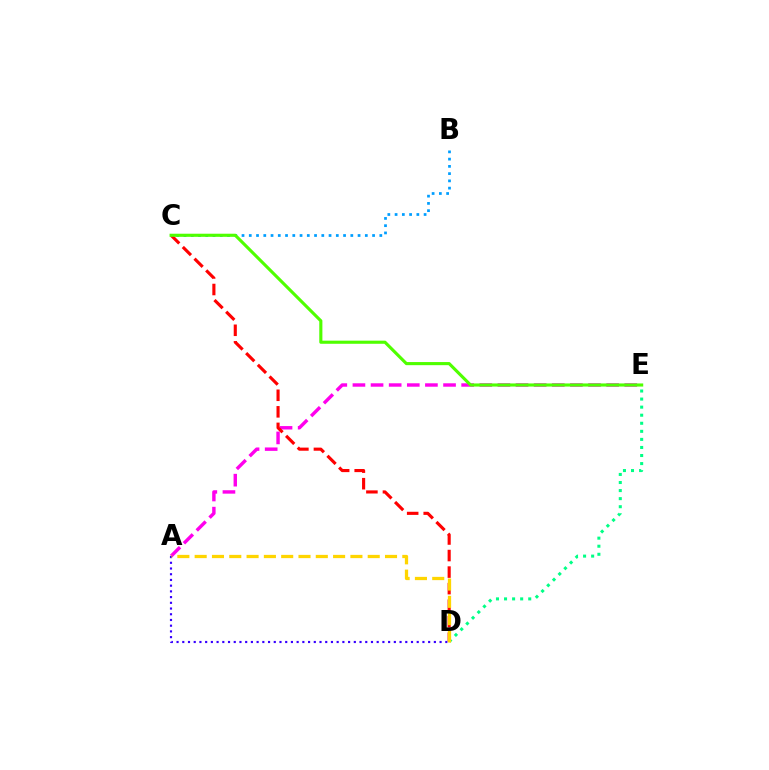{('B', 'C'): [{'color': '#009eff', 'line_style': 'dotted', 'thickness': 1.97}], ('D', 'E'): [{'color': '#00ff86', 'line_style': 'dotted', 'thickness': 2.19}], ('A', 'E'): [{'color': '#ff00ed', 'line_style': 'dashed', 'thickness': 2.46}], ('C', 'D'): [{'color': '#ff0000', 'line_style': 'dashed', 'thickness': 2.25}], ('A', 'D'): [{'color': '#3700ff', 'line_style': 'dotted', 'thickness': 1.55}, {'color': '#ffd500', 'line_style': 'dashed', 'thickness': 2.35}], ('C', 'E'): [{'color': '#4fff00', 'line_style': 'solid', 'thickness': 2.24}]}